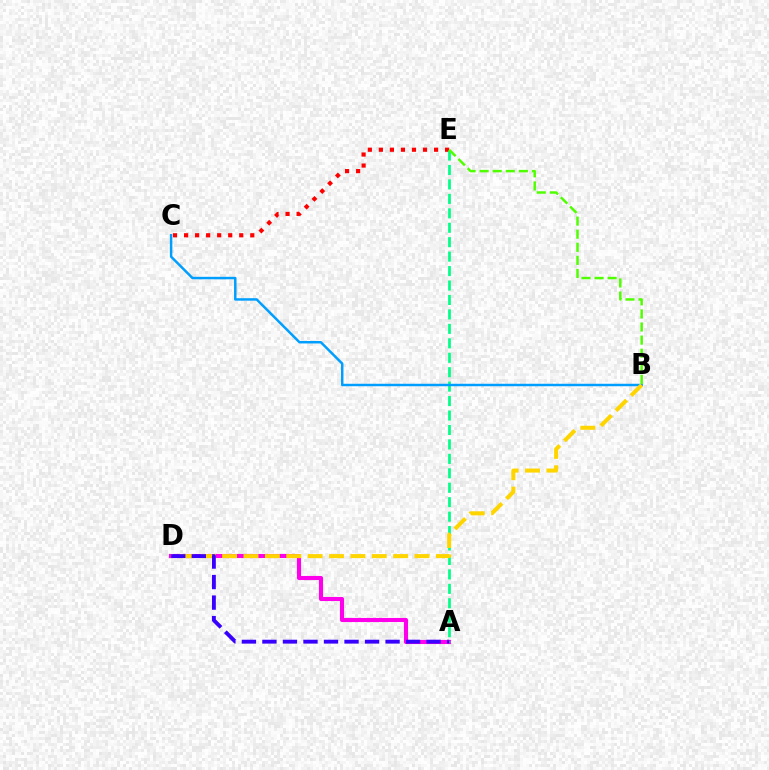{('A', 'D'): [{'color': '#ff00ed', 'line_style': 'solid', 'thickness': 2.95}, {'color': '#3700ff', 'line_style': 'dashed', 'thickness': 2.79}], ('C', 'E'): [{'color': '#ff0000', 'line_style': 'dotted', 'thickness': 3.0}], ('A', 'E'): [{'color': '#00ff86', 'line_style': 'dashed', 'thickness': 1.96}], ('B', 'C'): [{'color': '#009eff', 'line_style': 'solid', 'thickness': 1.78}], ('B', 'D'): [{'color': '#ffd500', 'line_style': 'dashed', 'thickness': 2.9}], ('B', 'E'): [{'color': '#4fff00', 'line_style': 'dashed', 'thickness': 1.78}]}